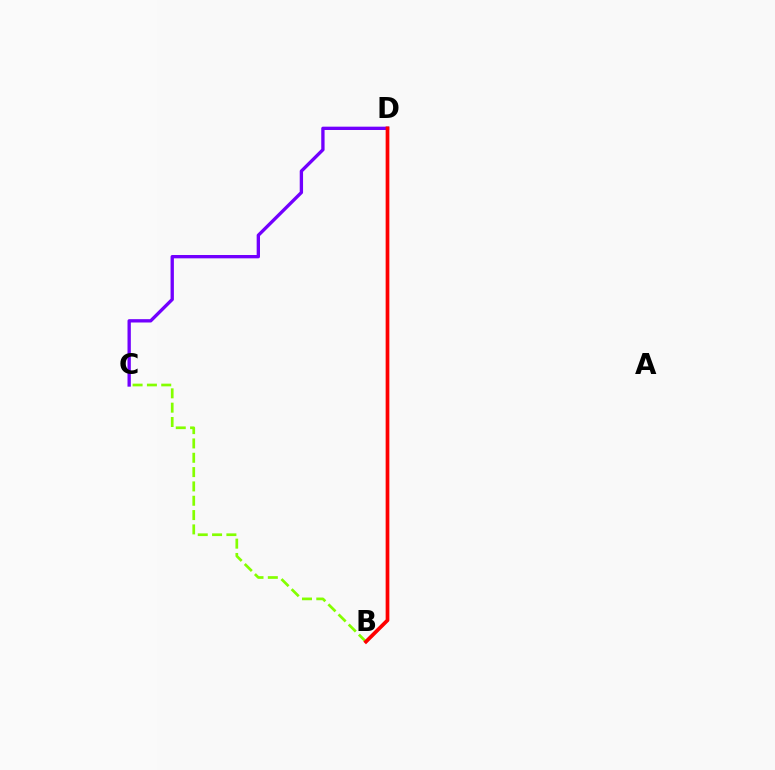{('B', 'C'): [{'color': '#84ff00', 'line_style': 'dashed', 'thickness': 1.95}], ('B', 'D'): [{'color': '#00fff6', 'line_style': 'dotted', 'thickness': 1.97}, {'color': '#ff0000', 'line_style': 'solid', 'thickness': 2.67}], ('C', 'D'): [{'color': '#7200ff', 'line_style': 'solid', 'thickness': 2.4}]}